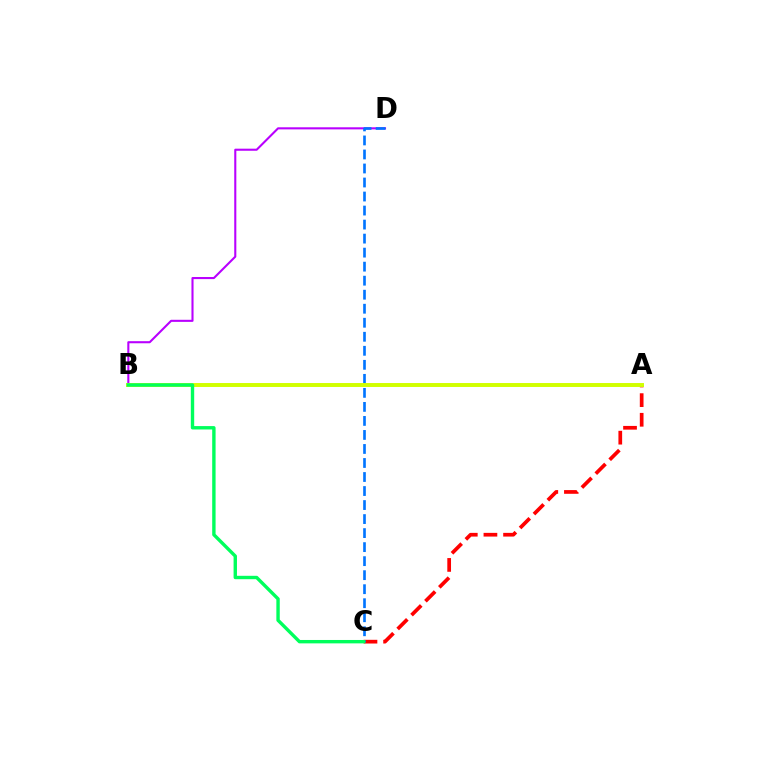{('B', 'D'): [{'color': '#b900ff', 'line_style': 'solid', 'thickness': 1.5}], ('A', 'C'): [{'color': '#ff0000', 'line_style': 'dashed', 'thickness': 2.67}], ('C', 'D'): [{'color': '#0074ff', 'line_style': 'dashed', 'thickness': 1.91}], ('A', 'B'): [{'color': '#d1ff00', 'line_style': 'solid', 'thickness': 2.83}], ('B', 'C'): [{'color': '#00ff5c', 'line_style': 'solid', 'thickness': 2.44}]}